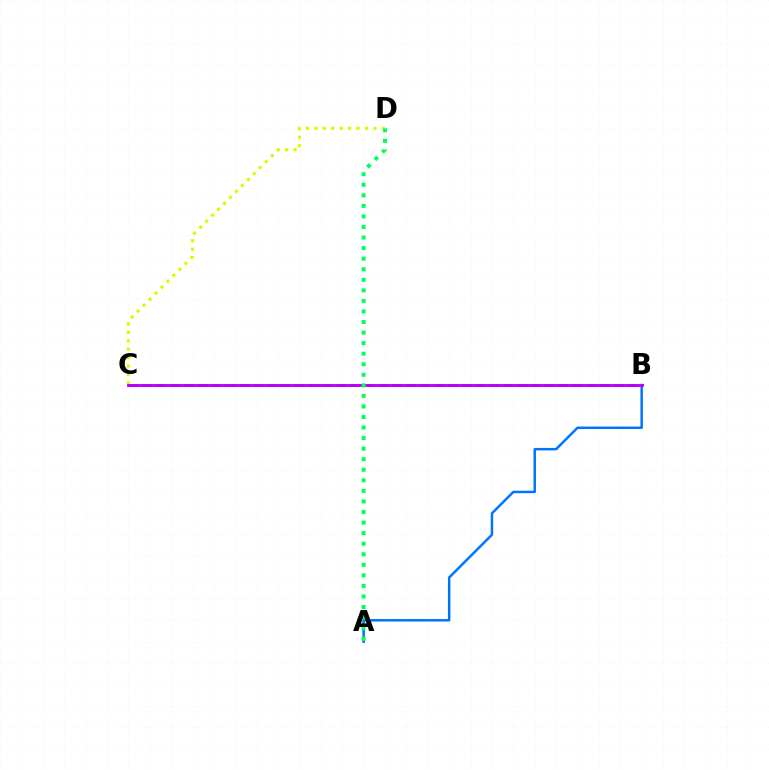{('C', 'D'): [{'color': '#d1ff00', 'line_style': 'dotted', 'thickness': 2.29}], ('B', 'C'): [{'color': '#ff0000', 'line_style': 'dashed', 'thickness': 1.89}, {'color': '#b900ff', 'line_style': 'solid', 'thickness': 2.07}], ('A', 'B'): [{'color': '#0074ff', 'line_style': 'solid', 'thickness': 1.79}], ('A', 'D'): [{'color': '#00ff5c', 'line_style': 'dotted', 'thickness': 2.87}]}